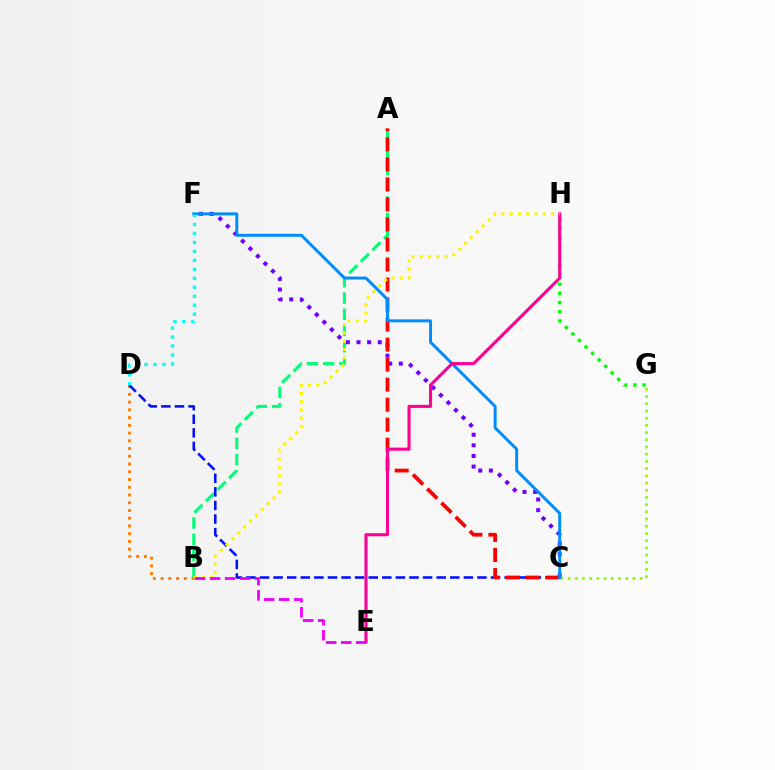{('C', 'F'): [{'color': '#7200ff', 'line_style': 'dotted', 'thickness': 2.89}, {'color': '#008cff', 'line_style': 'solid', 'thickness': 2.13}], ('G', 'H'): [{'color': '#08ff00', 'line_style': 'dotted', 'thickness': 2.5}], ('B', 'D'): [{'color': '#ff7c00', 'line_style': 'dotted', 'thickness': 2.1}], ('A', 'B'): [{'color': '#00ff74', 'line_style': 'dashed', 'thickness': 2.21}], ('C', 'D'): [{'color': '#0010ff', 'line_style': 'dashed', 'thickness': 1.85}], ('A', 'C'): [{'color': '#ff0000', 'line_style': 'dashed', 'thickness': 2.72}], ('C', 'G'): [{'color': '#84ff00', 'line_style': 'dotted', 'thickness': 1.96}], ('E', 'H'): [{'color': '#ff0094', 'line_style': 'solid', 'thickness': 2.22}], ('B', 'H'): [{'color': '#fcf500', 'line_style': 'dotted', 'thickness': 2.25}], ('B', 'E'): [{'color': '#ee00ff', 'line_style': 'dashed', 'thickness': 2.04}], ('D', 'F'): [{'color': '#00fff6', 'line_style': 'dotted', 'thickness': 2.44}]}